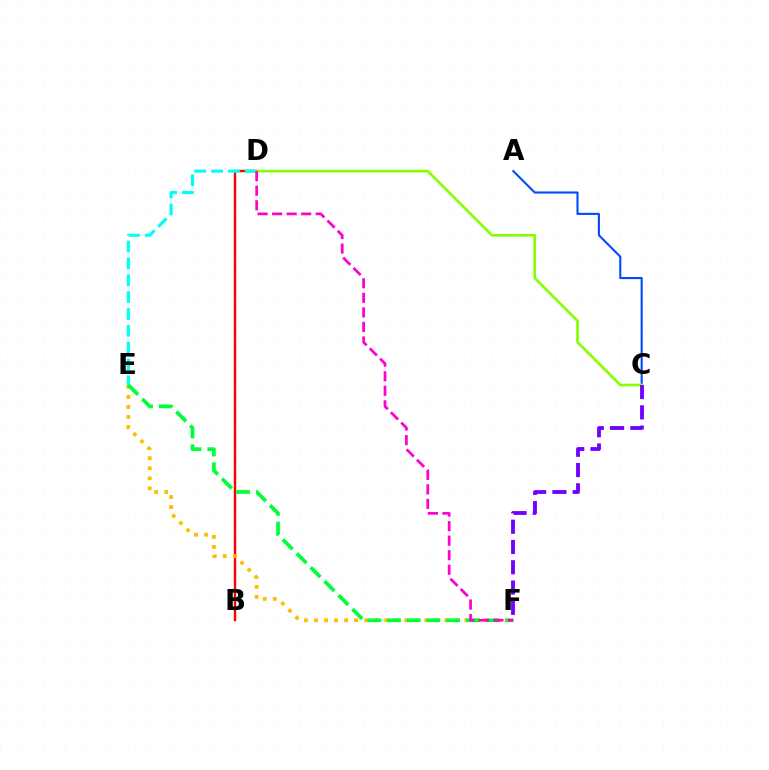{('B', 'D'): [{'color': '#ff0000', 'line_style': 'solid', 'thickness': 1.73}], ('A', 'C'): [{'color': '#004bff', 'line_style': 'solid', 'thickness': 1.51}], ('D', 'E'): [{'color': '#00fff6', 'line_style': 'dashed', 'thickness': 2.29}], ('E', 'F'): [{'color': '#ffbd00', 'line_style': 'dotted', 'thickness': 2.72}, {'color': '#00ff39', 'line_style': 'dashed', 'thickness': 2.68}], ('C', 'D'): [{'color': '#84ff00', 'line_style': 'solid', 'thickness': 1.91}], ('D', 'F'): [{'color': '#ff00cf', 'line_style': 'dashed', 'thickness': 1.98}], ('C', 'F'): [{'color': '#7200ff', 'line_style': 'dashed', 'thickness': 2.75}]}